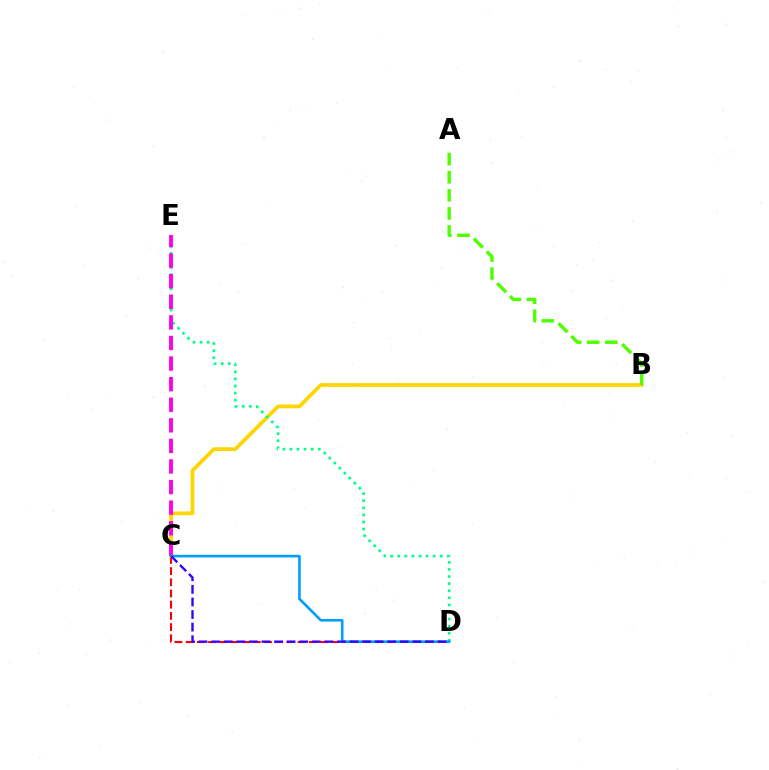{('C', 'D'): [{'color': '#ff0000', 'line_style': 'dashed', 'thickness': 1.52}, {'color': '#009eff', 'line_style': 'solid', 'thickness': 1.88}, {'color': '#3700ff', 'line_style': 'dashed', 'thickness': 1.71}], ('B', 'C'): [{'color': '#ffd500', 'line_style': 'solid', 'thickness': 2.68}], ('D', 'E'): [{'color': '#00ff86', 'line_style': 'dotted', 'thickness': 1.93}], ('C', 'E'): [{'color': '#ff00ed', 'line_style': 'dashed', 'thickness': 2.8}], ('A', 'B'): [{'color': '#4fff00', 'line_style': 'dashed', 'thickness': 2.46}]}